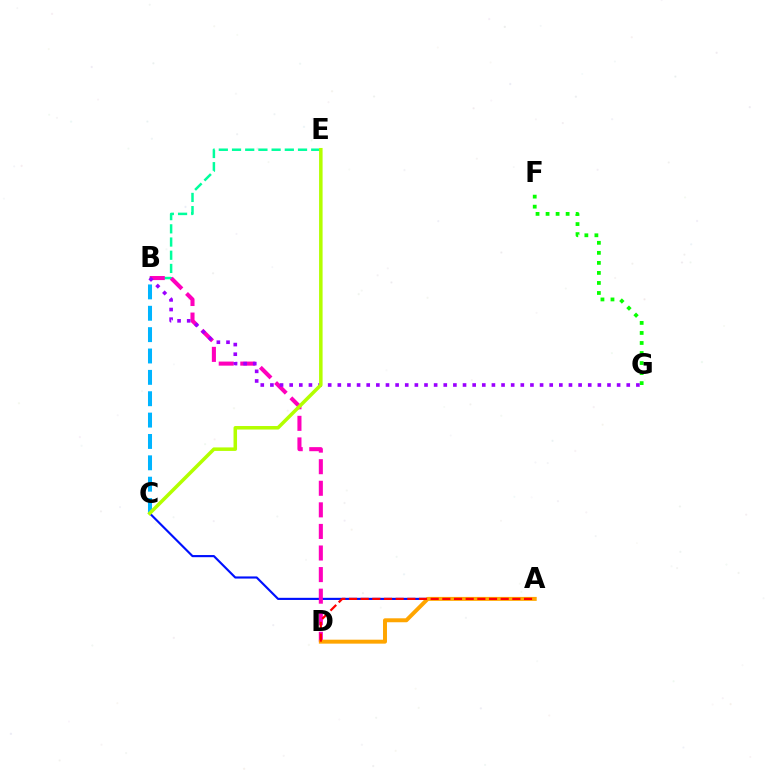{('B', 'E'): [{'color': '#00ff9d', 'line_style': 'dashed', 'thickness': 1.79}], ('F', 'G'): [{'color': '#08ff00', 'line_style': 'dotted', 'thickness': 2.73}], ('A', 'C'): [{'color': '#0010ff', 'line_style': 'solid', 'thickness': 1.54}], ('B', 'C'): [{'color': '#00b5ff', 'line_style': 'dashed', 'thickness': 2.9}], ('B', 'D'): [{'color': '#ff00bd', 'line_style': 'dashed', 'thickness': 2.93}], ('B', 'G'): [{'color': '#9b00ff', 'line_style': 'dotted', 'thickness': 2.62}], ('A', 'D'): [{'color': '#ffa500', 'line_style': 'solid', 'thickness': 2.85}, {'color': '#ff0000', 'line_style': 'dashed', 'thickness': 1.59}], ('C', 'E'): [{'color': '#b3ff00', 'line_style': 'solid', 'thickness': 2.53}]}